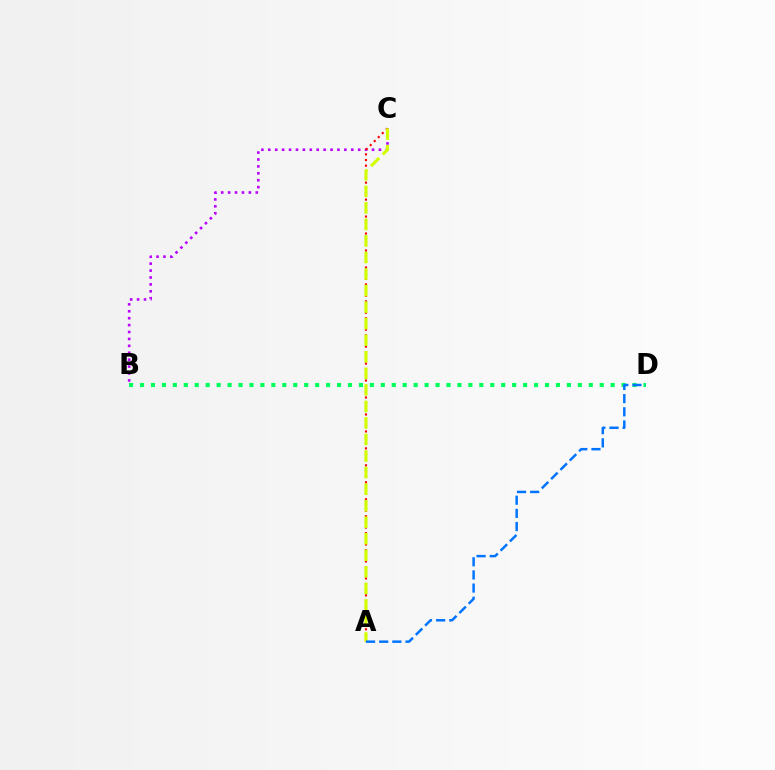{('B', 'C'): [{'color': '#b900ff', 'line_style': 'dotted', 'thickness': 1.88}], ('B', 'D'): [{'color': '#00ff5c', 'line_style': 'dotted', 'thickness': 2.97}], ('A', 'C'): [{'color': '#ff0000', 'line_style': 'dotted', 'thickness': 1.54}, {'color': '#d1ff00', 'line_style': 'dashed', 'thickness': 2.25}], ('A', 'D'): [{'color': '#0074ff', 'line_style': 'dashed', 'thickness': 1.79}]}